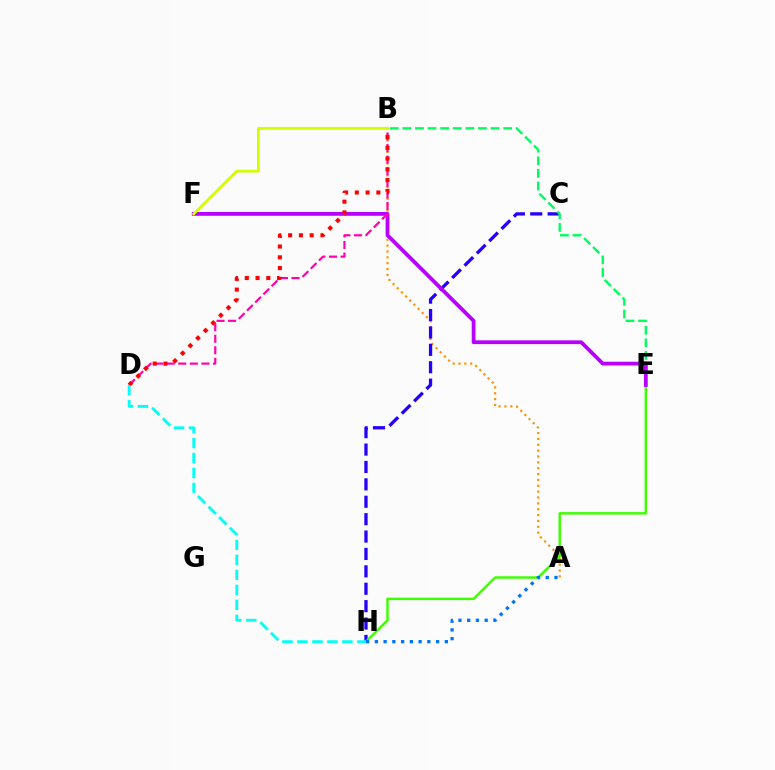{('A', 'B'): [{'color': '#ff9400', 'line_style': 'dotted', 'thickness': 1.59}], ('C', 'H'): [{'color': '#2500ff', 'line_style': 'dashed', 'thickness': 2.36}], ('E', 'H'): [{'color': '#3dff00', 'line_style': 'solid', 'thickness': 1.76}], ('B', 'E'): [{'color': '#00ff5c', 'line_style': 'dashed', 'thickness': 1.71}], ('E', 'F'): [{'color': '#b900ff', 'line_style': 'solid', 'thickness': 2.72}], ('B', 'D'): [{'color': '#ff00ac', 'line_style': 'dashed', 'thickness': 1.57}, {'color': '#ff0000', 'line_style': 'dotted', 'thickness': 2.93}], ('B', 'F'): [{'color': '#d1ff00', 'line_style': 'solid', 'thickness': 2.01}], ('A', 'H'): [{'color': '#0074ff', 'line_style': 'dotted', 'thickness': 2.38}], ('D', 'H'): [{'color': '#00fff6', 'line_style': 'dashed', 'thickness': 2.03}]}